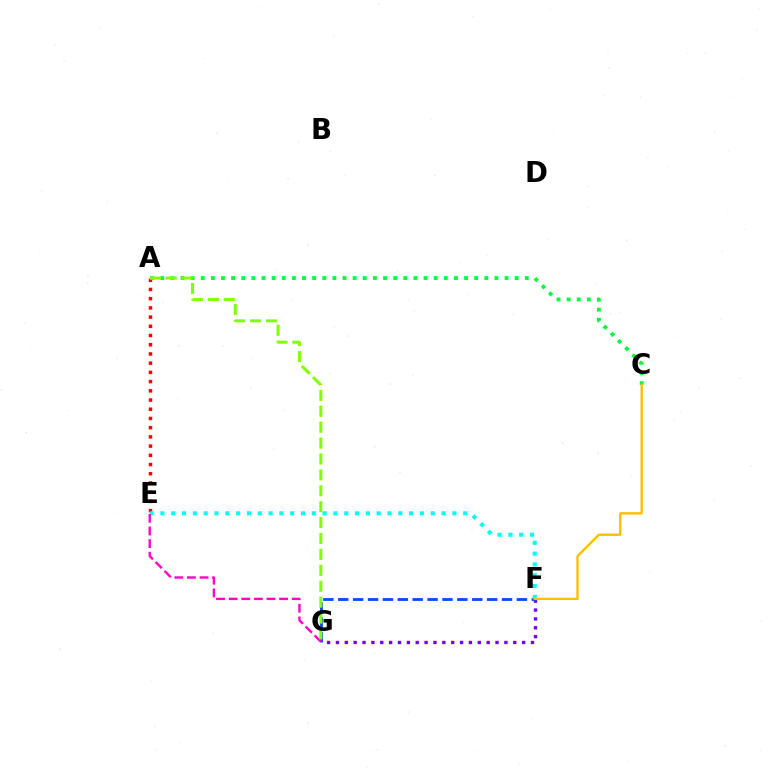{('F', 'G'): [{'color': '#7200ff', 'line_style': 'dotted', 'thickness': 2.41}, {'color': '#004bff', 'line_style': 'dashed', 'thickness': 2.02}], ('A', 'E'): [{'color': '#ff0000', 'line_style': 'dotted', 'thickness': 2.5}], ('E', 'F'): [{'color': '#00fff6', 'line_style': 'dotted', 'thickness': 2.94}], ('E', 'G'): [{'color': '#ff00cf', 'line_style': 'dashed', 'thickness': 1.71}], ('A', 'C'): [{'color': '#00ff39', 'line_style': 'dotted', 'thickness': 2.75}], ('C', 'F'): [{'color': '#ffbd00', 'line_style': 'solid', 'thickness': 1.69}], ('A', 'G'): [{'color': '#84ff00', 'line_style': 'dashed', 'thickness': 2.16}]}